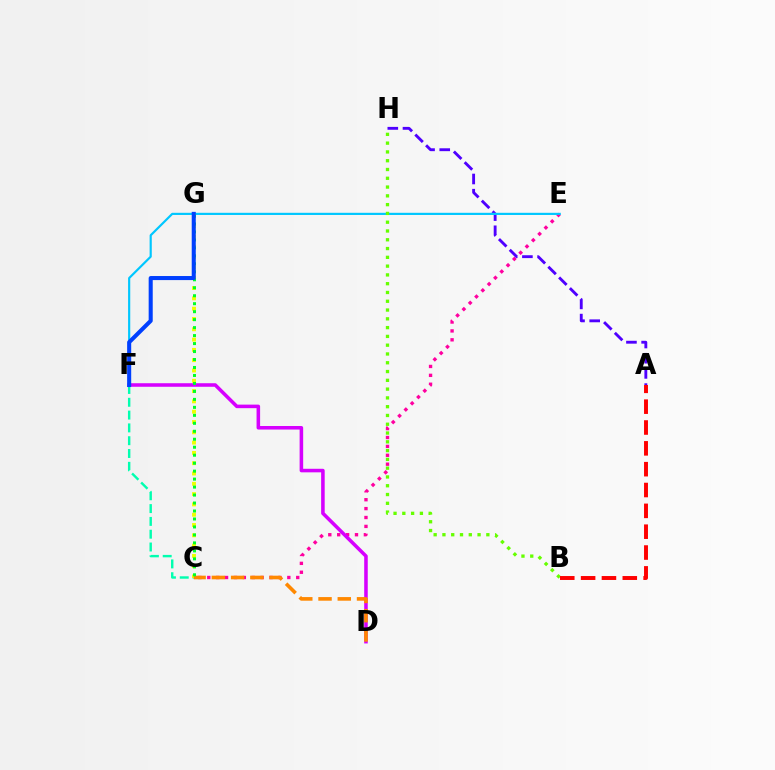{('C', 'E'): [{'color': '#ff00a0', 'line_style': 'dotted', 'thickness': 2.42}], ('A', 'H'): [{'color': '#4f00ff', 'line_style': 'dashed', 'thickness': 2.06}], ('C', 'F'): [{'color': '#00ffaf', 'line_style': 'dashed', 'thickness': 1.74}], ('E', 'F'): [{'color': '#00c7ff', 'line_style': 'solid', 'thickness': 1.56}], ('B', 'H'): [{'color': '#66ff00', 'line_style': 'dotted', 'thickness': 2.39}], ('D', 'F'): [{'color': '#d600ff', 'line_style': 'solid', 'thickness': 2.56}], ('C', 'G'): [{'color': '#eeff00', 'line_style': 'dotted', 'thickness': 2.8}, {'color': '#00ff27', 'line_style': 'dotted', 'thickness': 2.17}], ('A', 'B'): [{'color': '#ff0000', 'line_style': 'dashed', 'thickness': 2.83}], ('C', 'D'): [{'color': '#ff8800', 'line_style': 'dashed', 'thickness': 2.61}], ('F', 'G'): [{'color': '#003fff', 'line_style': 'solid', 'thickness': 2.93}]}